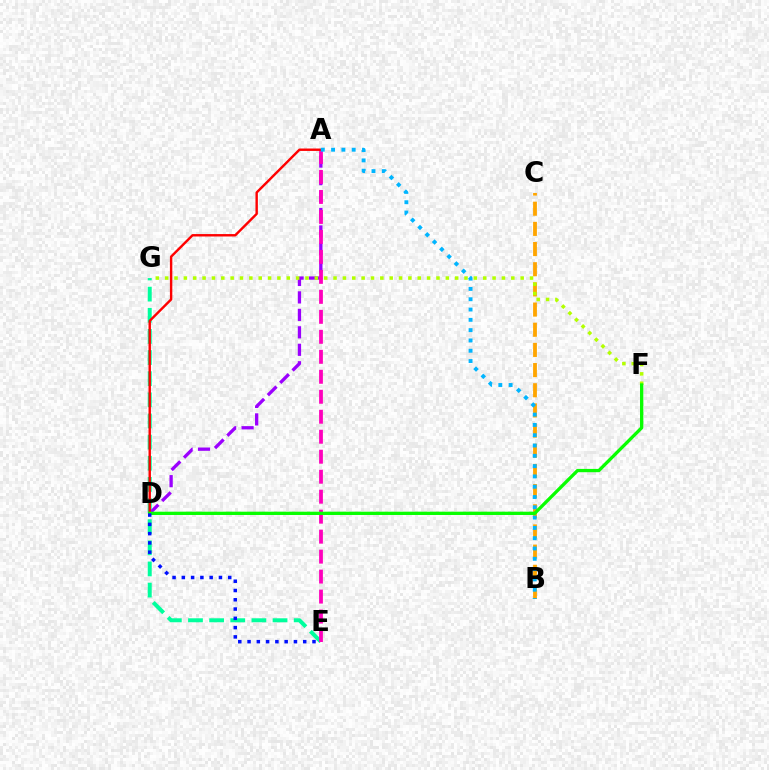{('B', 'C'): [{'color': '#ffa500', 'line_style': 'dashed', 'thickness': 2.74}], ('E', 'G'): [{'color': '#00ff9d', 'line_style': 'dashed', 'thickness': 2.87}], ('A', 'D'): [{'color': '#9b00ff', 'line_style': 'dashed', 'thickness': 2.37}, {'color': '#ff0000', 'line_style': 'solid', 'thickness': 1.74}], ('A', 'E'): [{'color': '#ff00bd', 'line_style': 'dashed', 'thickness': 2.71}], ('A', 'B'): [{'color': '#00b5ff', 'line_style': 'dotted', 'thickness': 2.8}], ('F', 'G'): [{'color': '#b3ff00', 'line_style': 'dotted', 'thickness': 2.54}], ('D', 'F'): [{'color': '#08ff00', 'line_style': 'solid', 'thickness': 2.38}], ('D', 'E'): [{'color': '#0010ff', 'line_style': 'dotted', 'thickness': 2.52}]}